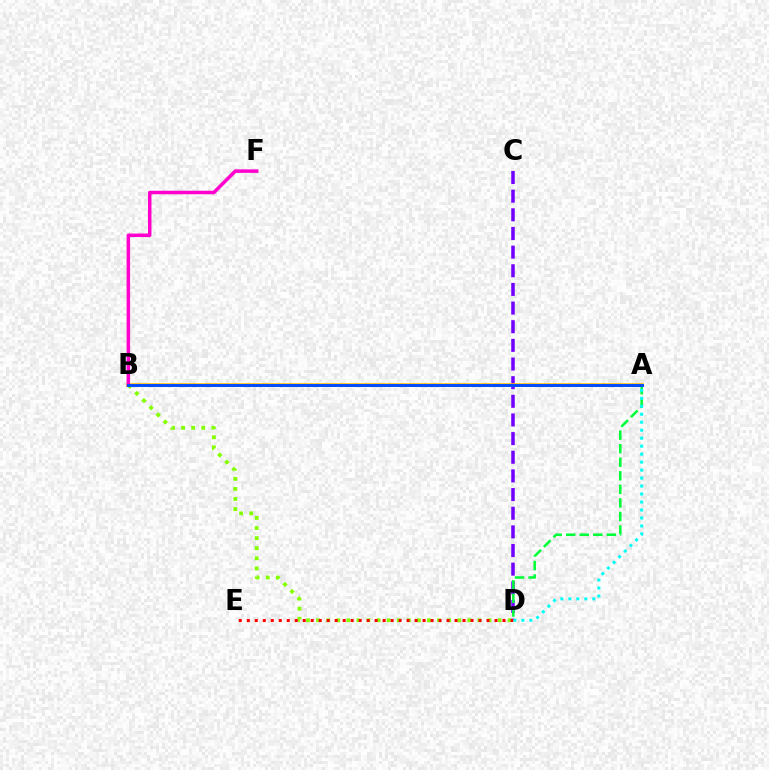{('C', 'D'): [{'color': '#7200ff', 'line_style': 'dashed', 'thickness': 2.53}], ('A', 'B'): [{'color': '#ffbd00', 'line_style': 'solid', 'thickness': 2.57}, {'color': '#004bff', 'line_style': 'solid', 'thickness': 2.11}], ('B', 'D'): [{'color': '#84ff00', 'line_style': 'dotted', 'thickness': 2.74}], ('A', 'D'): [{'color': '#00ff39', 'line_style': 'dashed', 'thickness': 1.84}, {'color': '#00fff6', 'line_style': 'dotted', 'thickness': 2.17}], ('D', 'E'): [{'color': '#ff0000', 'line_style': 'dotted', 'thickness': 2.17}], ('B', 'F'): [{'color': '#ff00cf', 'line_style': 'solid', 'thickness': 2.52}]}